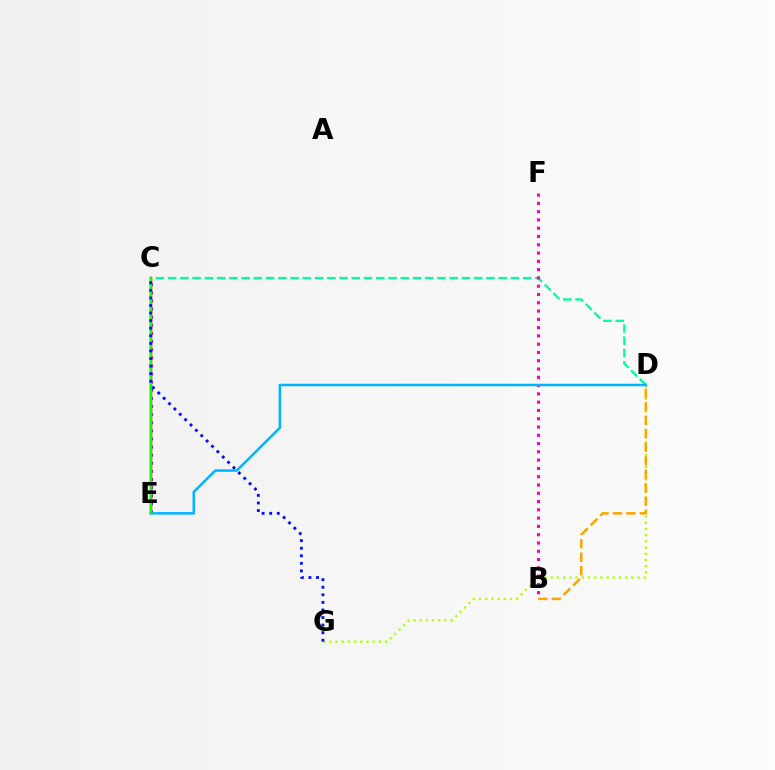{('C', 'E'): [{'color': '#9b00ff', 'line_style': 'dotted', 'thickness': 2.2}, {'color': '#ff0000', 'line_style': 'solid', 'thickness': 1.75}, {'color': '#08ff00', 'line_style': 'solid', 'thickness': 1.68}], ('C', 'D'): [{'color': '#00ff9d', 'line_style': 'dashed', 'thickness': 1.66}], ('B', 'F'): [{'color': '#ff00bd', 'line_style': 'dotted', 'thickness': 2.25}], ('D', 'G'): [{'color': '#b3ff00', 'line_style': 'dotted', 'thickness': 1.68}], ('B', 'D'): [{'color': '#ffa500', 'line_style': 'dashed', 'thickness': 1.83}], ('D', 'E'): [{'color': '#00b5ff', 'line_style': 'solid', 'thickness': 1.8}], ('C', 'G'): [{'color': '#0010ff', 'line_style': 'dotted', 'thickness': 2.06}]}